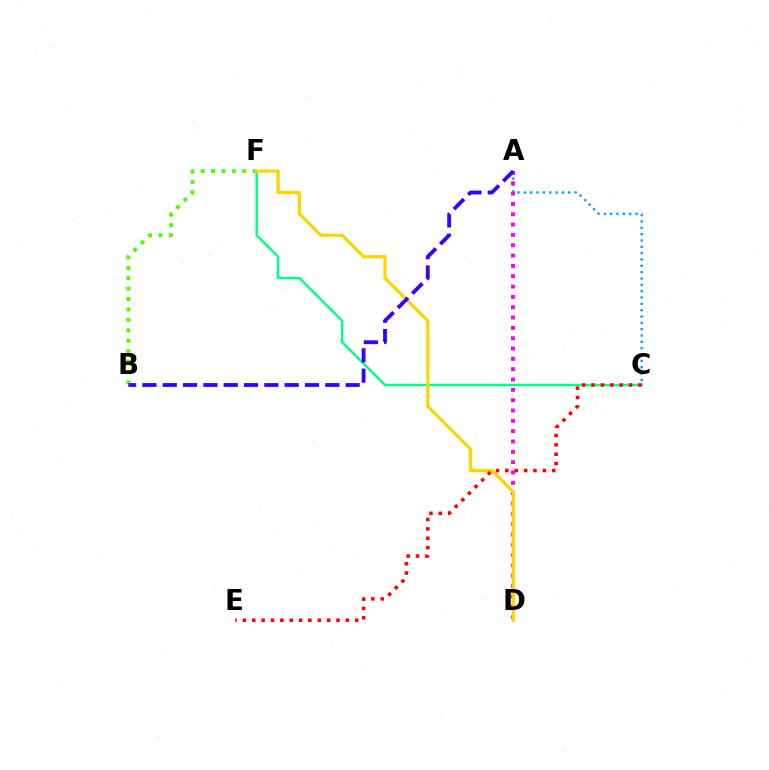{('A', 'C'): [{'color': '#009eff', 'line_style': 'dotted', 'thickness': 1.72}], ('B', 'F'): [{'color': '#4fff00', 'line_style': 'dotted', 'thickness': 2.83}], ('A', 'D'): [{'color': '#ff00ed', 'line_style': 'dotted', 'thickness': 2.81}], ('C', 'F'): [{'color': '#00ff86', 'line_style': 'solid', 'thickness': 1.76}], ('D', 'F'): [{'color': '#ffd500', 'line_style': 'solid', 'thickness': 2.35}], ('C', 'E'): [{'color': '#ff0000', 'line_style': 'dotted', 'thickness': 2.54}], ('A', 'B'): [{'color': '#3700ff', 'line_style': 'dashed', 'thickness': 2.76}]}